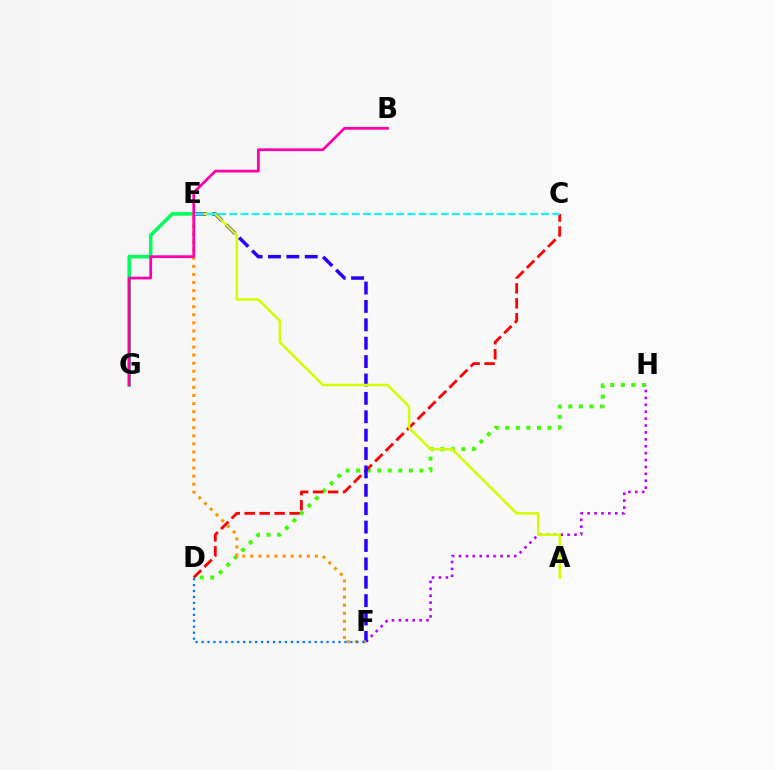{('D', 'H'): [{'color': '#3dff00', 'line_style': 'dotted', 'thickness': 2.87}], ('C', 'D'): [{'color': '#ff0000', 'line_style': 'dashed', 'thickness': 2.03}], ('F', 'H'): [{'color': '#b900ff', 'line_style': 'dotted', 'thickness': 1.88}], ('E', 'G'): [{'color': '#00ff5c', 'line_style': 'solid', 'thickness': 2.56}], ('E', 'F'): [{'color': '#2500ff', 'line_style': 'dashed', 'thickness': 2.5}, {'color': '#ff9400', 'line_style': 'dotted', 'thickness': 2.19}], ('A', 'E'): [{'color': '#d1ff00', 'line_style': 'solid', 'thickness': 1.81}], ('B', 'G'): [{'color': '#ff00ac', 'line_style': 'solid', 'thickness': 1.99}], ('C', 'E'): [{'color': '#00fff6', 'line_style': 'dashed', 'thickness': 1.51}], ('D', 'F'): [{'color': '#0074ff', 'line_style': 'dotted', 'thickness': 1.62}]}